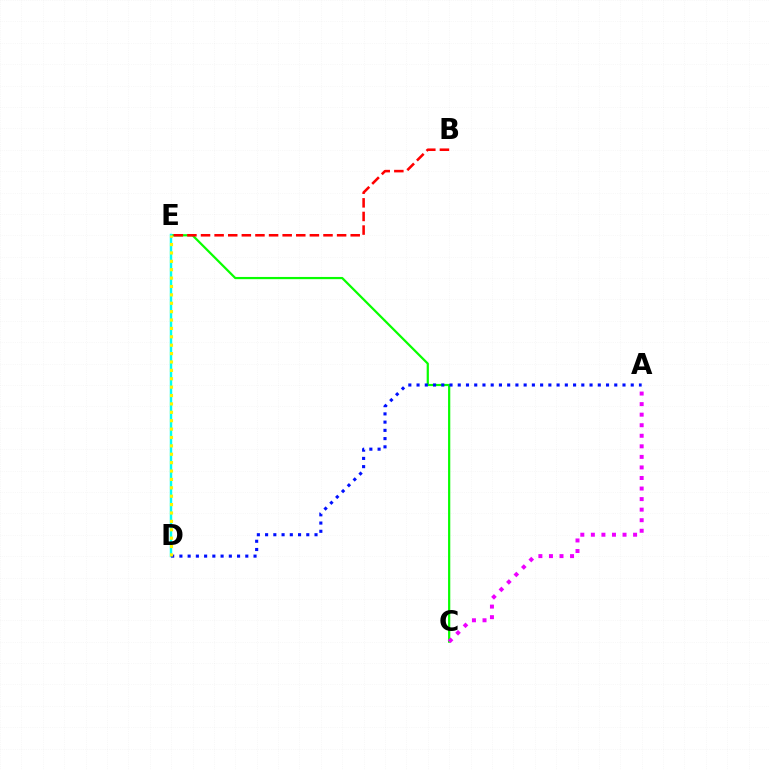{('C', 'E'): [{'color': '#08ff00', 'line_style': 'solid', 'thickness': 1.59}], ('D', 'E'): [{'color': '#00fff6', 'line_style': 'solid', 'thickness': 1.77}, {'color': '#fcf500', 'line_style': 'dotted', 'thickness': 2.28}], ('B', 'E'): [{'color': '#ff0000', 'line_style': 'dashed', 'thickness': 1.85}], ('A', 'C'): [{'color': '#ee00ff', 'line_style': 'dotted', 'thickness': 2.87}], ('A', 'D'): [{'color': '#0010ff', 'line_style': 'dotted', 'thickness': 2.24}]}